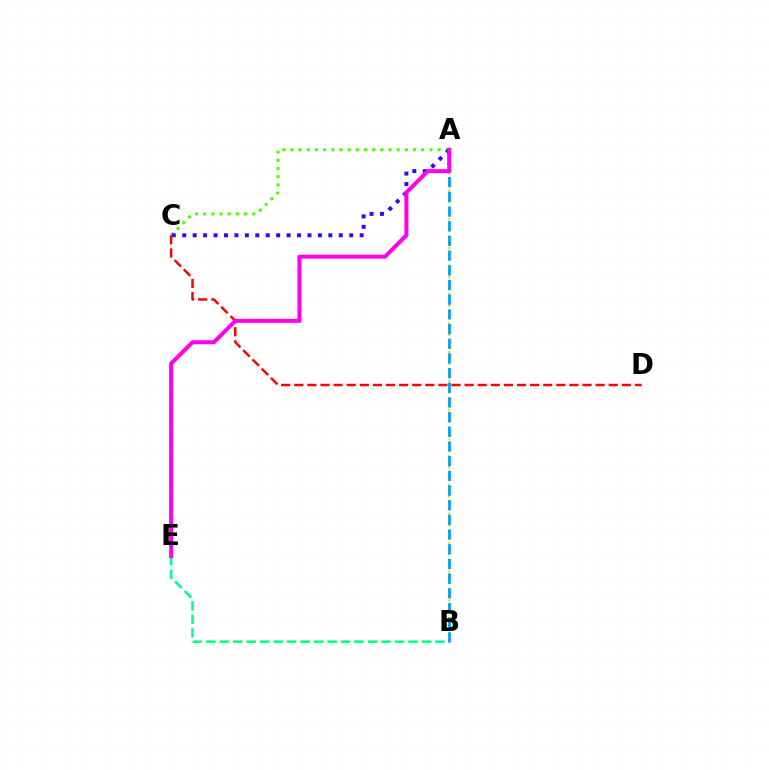{('B', 'E'): [{'color': '#00ff86', 'line_style': 'dashed', 'thickness': 1.83}], ('A', 'B'): [{'color': '#ffd500', 'line_style': 'dotted', 'thickness': 1.57}, {'color': '#009eff', 'line_style': 'dashed', 'thickness': 1.99}], ('A', 'C'): [{'color': '#4fff00', 'line_style': 'dotted', 'thickness': 2.22}, {'color': '#3700ff', 'line_style': 'dotted', 'thickness': 2.83}], ('C', 'D'): [{'color': '#ff0000', 'line_style': 'dashed', 'thickness': 1.78}], ('A', 'E'): [{'color': '#ff00ed', 'line_style': 'solid', 'thickness': 2.89}]}